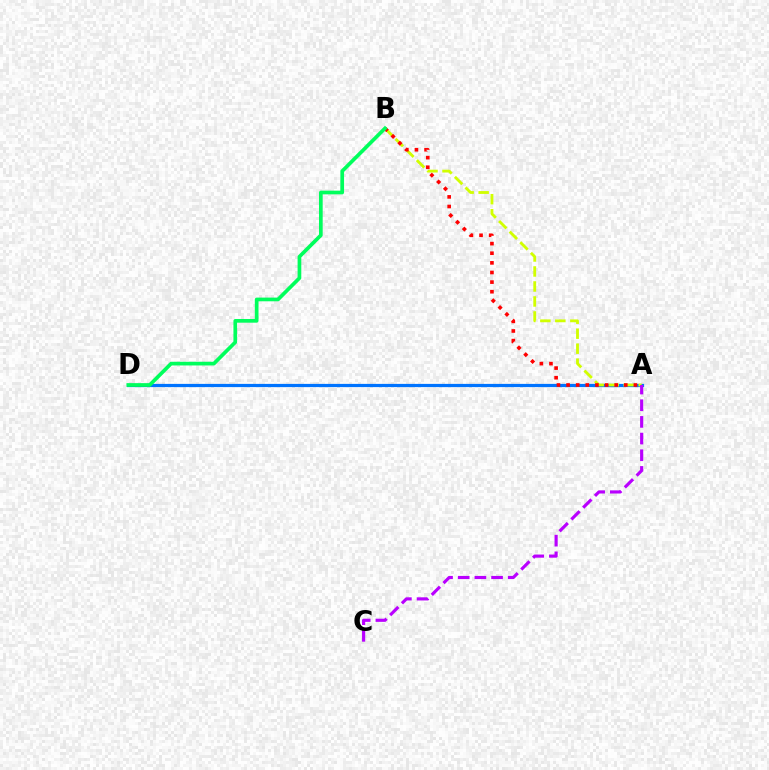{('A', 'D'): [{'color': '#0074ff', 'line_style': 'solid', 'thickness': 2.32}], ('A', 'B'): [{'color': '#d1ff00', 'line_style': 'dashed', 'thickness': 2.04}, {'color': '#ff0000', 'line_style': 'dotted', 'thickness': 2.61}], ('A', 'C'): [{'color': '#b900ff', 'line_style': 'dashed', 'thickness': 2.27}], ('B', 'D'): [{'color': '#00ff5c', 'line_style': 'solid', 'thickness': 2.66}]}